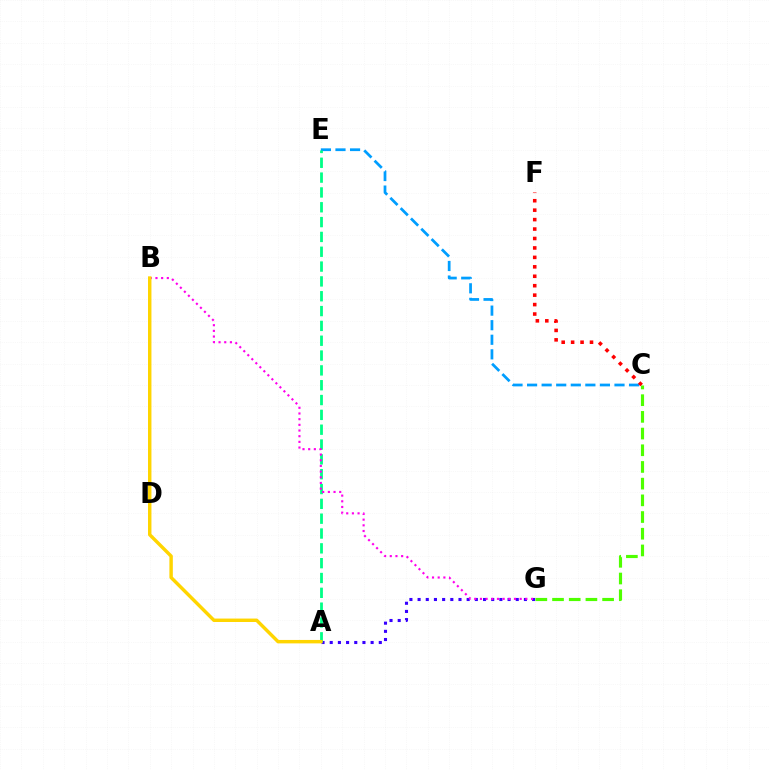{('A', 'G'): [{'color': '#3700ff', 'line_style': 'dotted', 'thickness': 2.22}], ('C', 'E'): [{'color': '#009eff', 'line_style': 'dashed', 'thickness': 1.98}], ('C', 'G'): [{'color': '#4fff00', 'line_style': 'dashed', 'thickness': 2.27}], ('C', 'F'): [{'color': '#ff0000', 'line_style': 'dotted', 'thickness': 2.57}], ('A', 'E'): [{'color': '#00ff86', 'line_style': 'dashed', 'thickness': 2.01}], ('B', 'G'): [{'color': '#ff00ed', 'line_style': 'dotted', 'thickness': 1.54}], ('A', 'B'): [{'color': '#ffd500', 'line_style': 'solid', 'thickness': 2.47}]}